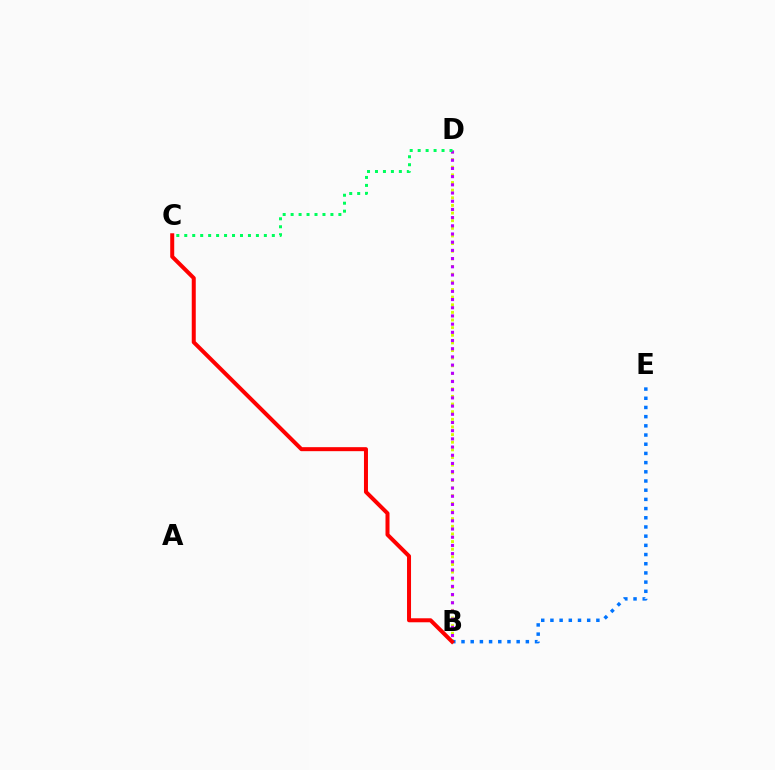{('B', 'D'): [{'color': '#d1ff00', 'line_style': 'dotted', 'thickness': 2.08}, {'color': '#b900ff', 'line_style': 'dotted', 'thickness': 2.23}], ('C', 'D'): [{'color': '#00ff5c', 'line_style': 'dotted', 'thickness': 2.16}], ('B', 'E'): [{'color': '#0074ff', 'line_style': 'dotted', 'thickness': 2.5}], ('B', 'C'): [{'color': '#ff0000', 'line_style': 'solid', 'thickness': 2.88}]}